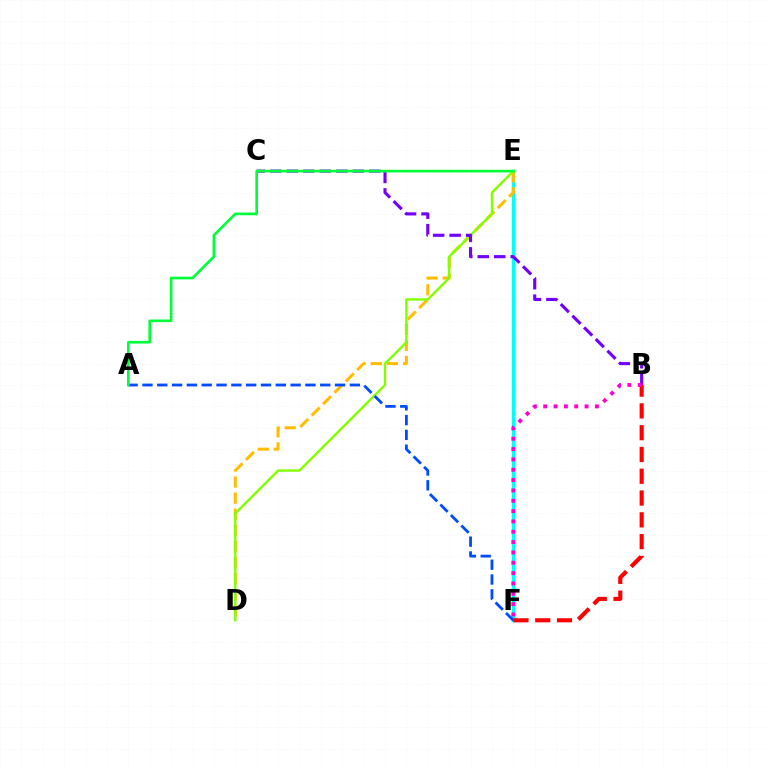{('E', 'F'): [{'color': '#00fff6', 'line_style': 'solid', 'thickness': 2.51}], ('D', 'E'): [{'color': '#ffbd00', 'line_style': 'dashed', 'thickness': 2.19}, {'color': '#84ff00', 'line_style': 'solid', 'thickness': 1.73}], ('A', 'F'): [{'color': '#004bff', 'line_style': 'dashed', 'thickness': 2.01}], ('B', 'C'): [{'color': '#7200ff', 'line_style': 'dashed', 'thickness': 2.24}], ('B', 'F'): [{'color': '#ff0000', 'line_style': 'dashed', 'thickness': 2.96}, {'color': '#ff00cf', 'line_style': 'dotted', 'thickness': 2.81}], ('A', 'E'): [{'color': '#00ff39', 'line_style': 'solid', 'thickness': 1.91}]}